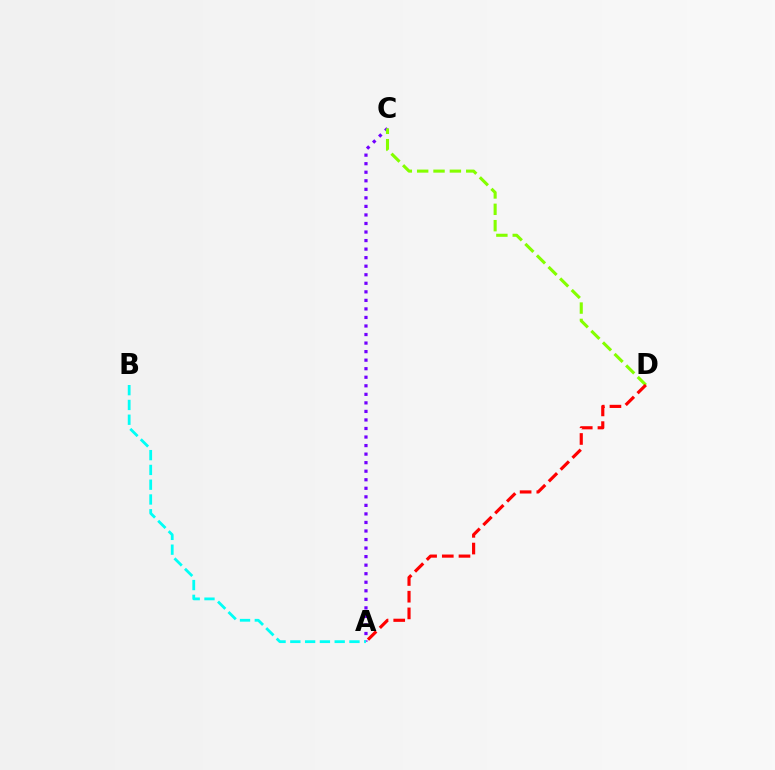{('A', 'C'): [{'color': '#7200ff', 'line_style': 'dotted', 'thickness': 2.32}], ('C', 'D'): [{'color': '#84ff00', 'line_style': 'dashed', 'thickness': 2.22}], ('A', 'D'): [{'color': '#ff0000', 'line_style': 'dashed', 'thickness': 2.27}], ('A', 'B'): [{'color': '#00fff6', 'line_style': 'dashed', 'thickness': 2.01}]}